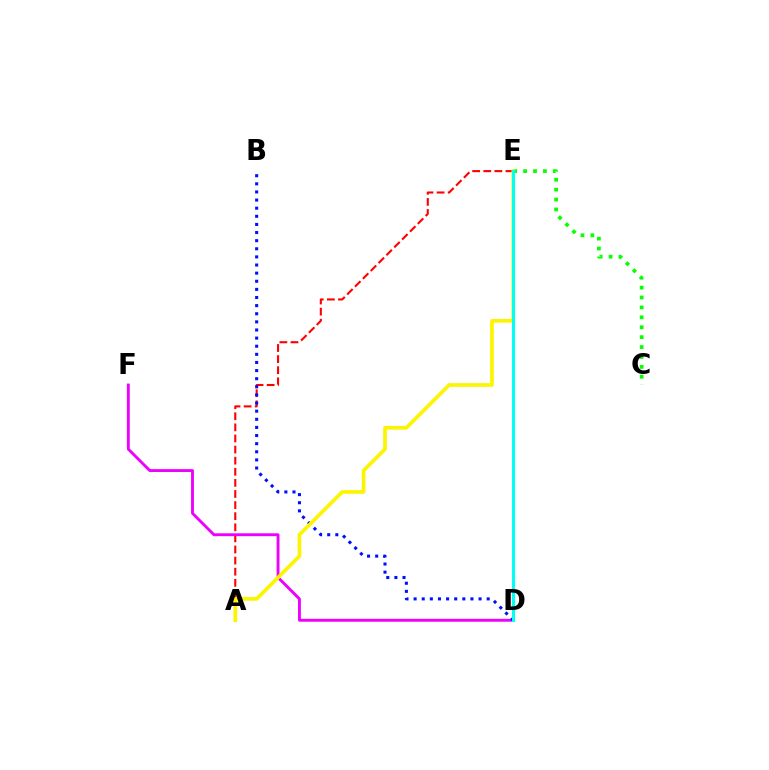{('A', 'E'): [{'color': '#ff0000', 'line_style': 'dashed', 'thickness': 1.51}, {'color': '#fcf500', 'line_style': 'solid', 'thickness': 2.64}], ('D', 'F'): [{'color': '#ee00ff', 'line_style': 'solid', 'thickness': 2.07}], ('B', 'D'): [{'color': '#0010ff', 'line_style': 'dotted', 'thickness': 2.21}], ('C', 'E'): [{'color': '#08ff00', 'line_style': 'dotted', 'thickness': 2.69}], ('D', 'E'): [{'color': '#00fff6', 'line_style': 'solid', 'thickness': 2.19}]}